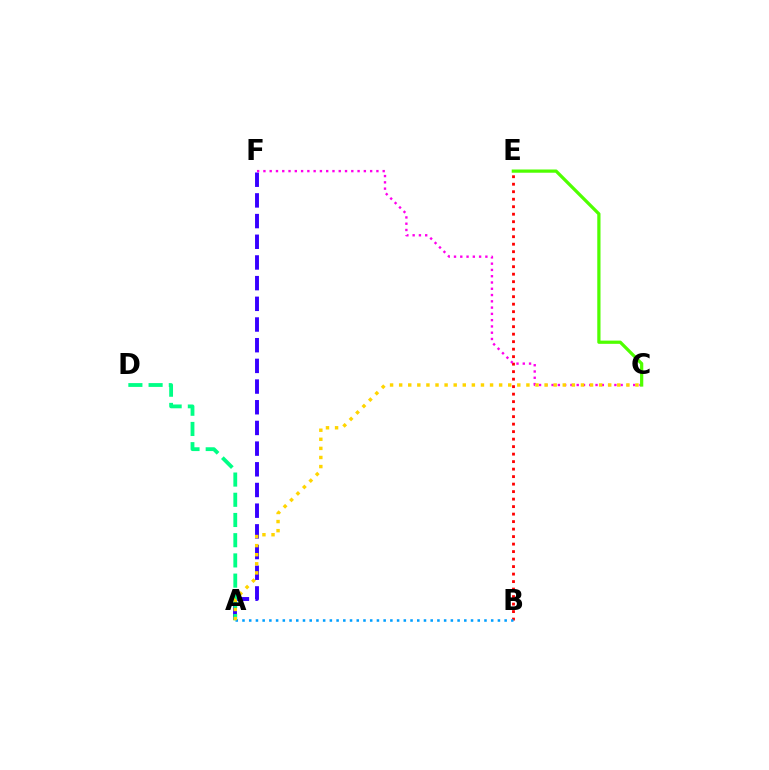{('B', 'E'): [{'color': '#ff0000', 'line_style': 'dotted', 'thickness': 2.04}], ('A', 'F'): [{'color': '#3700ff', 'line_style': 'dashed', 'thickness': 2.81}], ('A', 'D'): [{'color': '#00ff86', 'line_style': 'dashed', 'thickness': 2.75}], ('C', 'F'): [{'color': '#ff00ed', 'line_style': 'dotted', 'thickness': 1.71}], ('A', 'B'): [{'color': '#009eff', 'line_style': 'dotted', 'thickness': 1.83}], ('C', 'E'): [{'color': '#4fff00', 'line_style': 'solid', 'thickness': 2.33}], ('A', 'C'): [{'color': '#ffd500', 'line_style': 'dotted', 'thickness': 2.47}]}